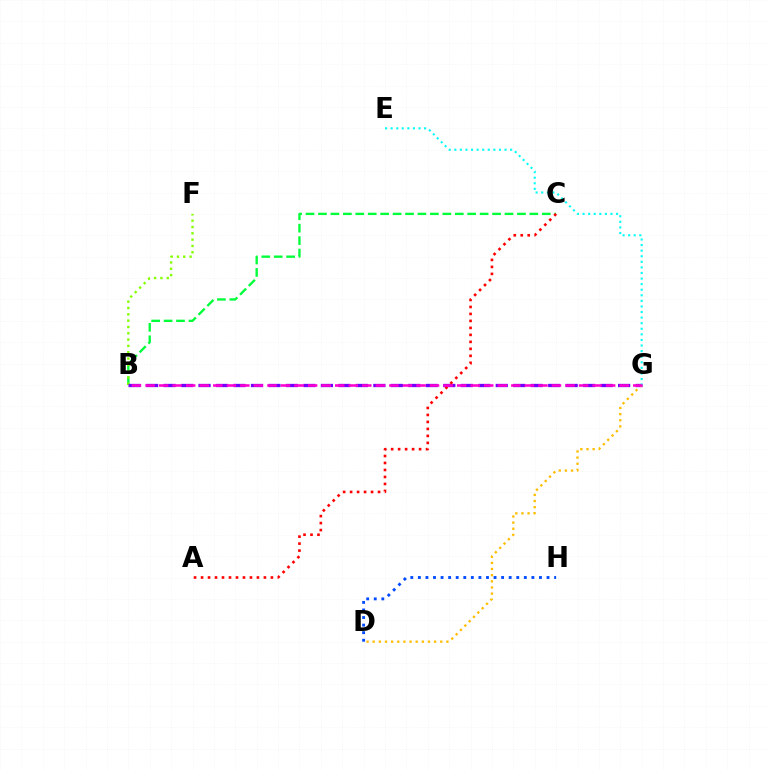{('B', 'C'): [{'color': '#00ff39', 'line_style': 'dashed', 'thickness': 1.69}], ('B', 'F'): [{'color': '#84ff00', 'line_style': 'dotted', 'thickness': 1.72}], ('B', 'G'): [{'color': '#7200ff', 'line_style': 'dashed', 'thickness': 2.38}, {'color': '#ff00cf', 'line_style': 'dashed', 'thickness': 1.84}], ('D', 'G'): [{'color': '#ffbd00', 'line_style': 'dotted', 'thickness': 1.67}], ('A', 'C'): [{'color': '#ff0000', 'line_style': 'dotted', 'thickness': 1.9}], ('E', 'G'): [{'color': '#00fff6', 'line_style': 'dotted', 'thickness': 1.52}], ('D', 'H'): [{'color': '#004bff', 'line_style': 'dotted', 'thickness': 2.06}]}